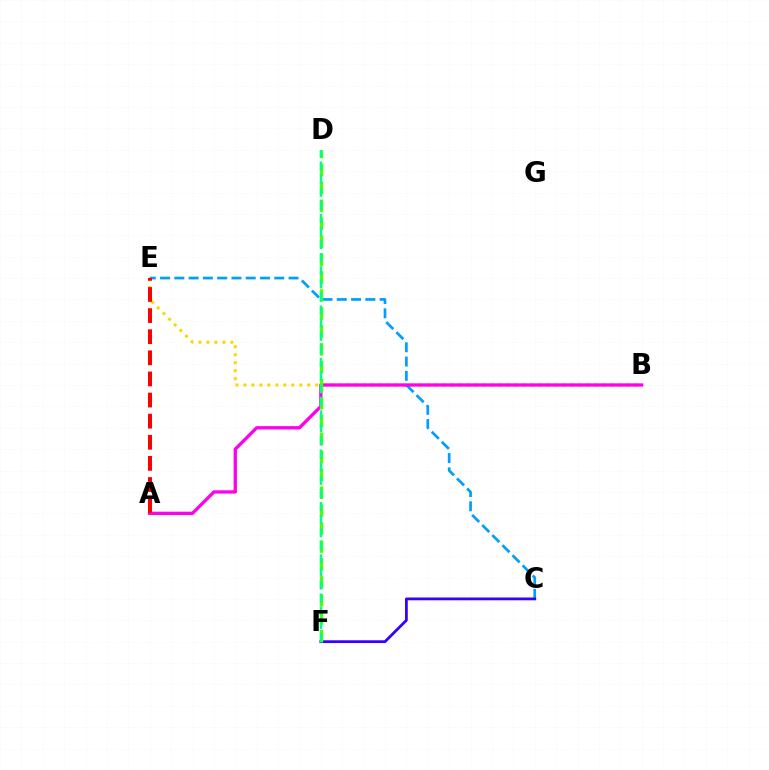{('C', 'E'): [{'color': '#009eff', 'line_style': 'dashed', 'thickness': 1.94}], ('B', 'E'): [{'color': '#ffd500', 'line_style': 'dotted', 'thickness': 2.17}], ('A', 'B'): [{'color': '#ff00ed', 'line_style': 'solid', 'thickness': 2.38}], ('A', 'E'): [{'color': '#ff0000', 'line_style': 'dashed', 'thickness': 2.87}], ('C', 'F'): [{'color': '#3700ff', 'line_style': 'solid', 'thickness': 2.0}], ('D', 'F'): [{'color': '#4fff00', 'line_style': 'dashed', 'thickness': 2.44}, {'color': '#00ff86', 'line_style': 'dashed', 'thickness': 1.78}]}